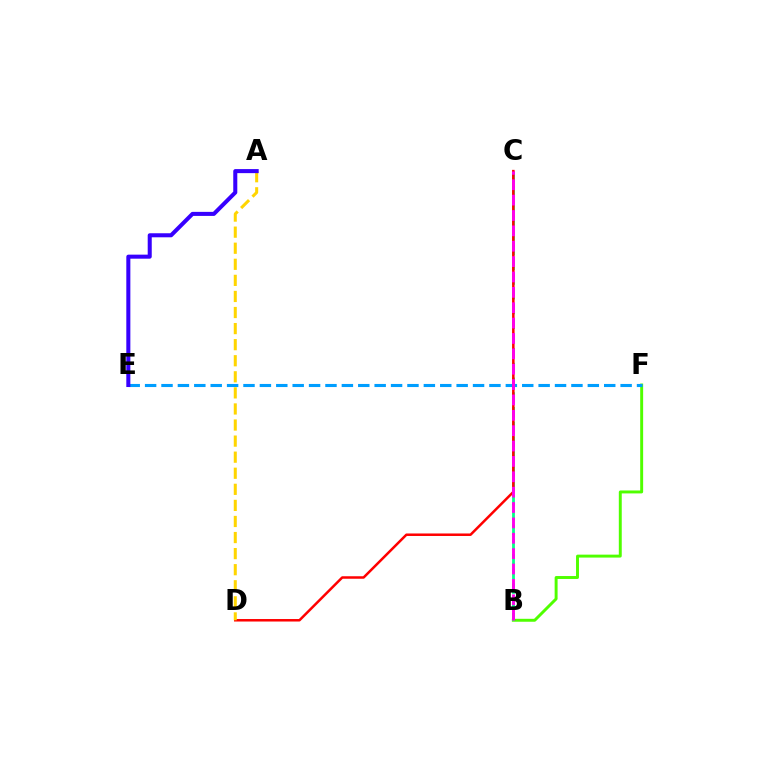{('B', 'F'): [{'color': '#4fff00', 'line_style': 'solid', 'thickness': 2.12}], ('E', 'F'): [{'color': '#009eff', 'line_style': 'dashed', 'thickness': 2.23}], ('B', 'C'): [{'color': '#00ff86', 'line_style': 'dashed', 'thickness': 2.0}, {'color': '#ff00ed', 'line_style': 'dashed', 'thickness': 2.09}], ('C', 'D'): [{'color': '#ff0000', 'line_style': 'solid', 'thickness': 1.8}], ('A', 'D'): [{'color': '#ffd500', 'line_style': 'dashed', 'thickness': 2.18}], ('A', 'E'): [{'color': '#3700ff', 'line_style': 'solid', 'thickness': 2.91}]}